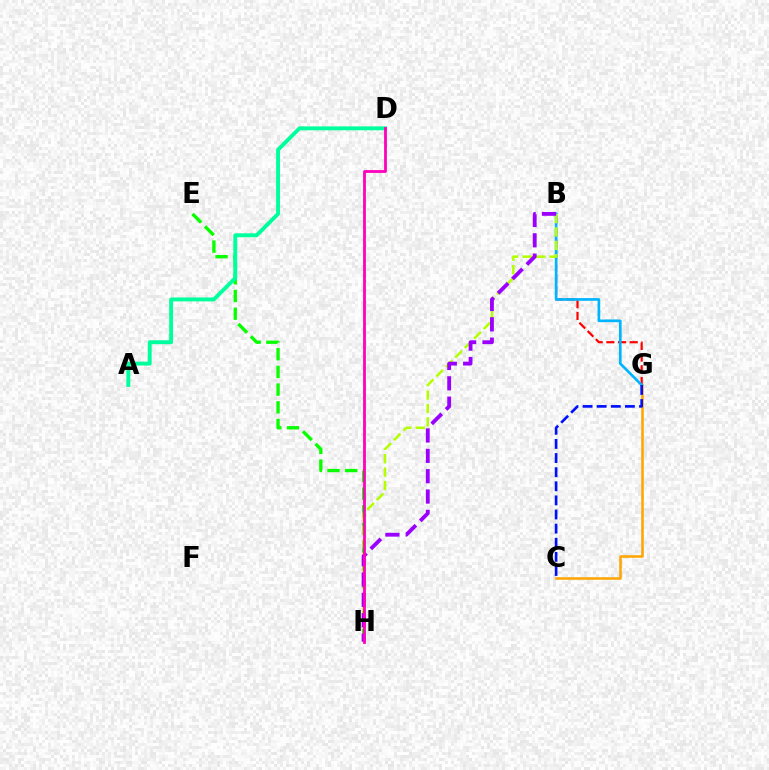{('B', 'G'): [{'color': '#ff0000', 'line_style': 'dashed', 'thickness': 1.59}, {'color': '#00b5ff', 'line_style': 'solid', 'thickness': 1.92}], ('C', 'G'): [{'color': '#ffa500', 'line_style': 'solid', 'thickness': 1.82}, {'color': '#0010ff', 'line_style': 'dashed', 'thickness': 1.92}], ('E', 'H'): [{'color': '#08ff00', 'line_style': 'dashed', 'thickness': 2.4}], ('B', 'H'): [{'color': '#b3ff00', 'line_style': 'dashed', 'thickness': 1.82}, {'color': '#9b00ff', 'line_style': 'dashed', 'thickness': 2.76}], ('A', 'D'): [{'color': '#00ff9d', 'line_style': 'solid', 'thickness': 2.81}], ('D', 'H'): [{'color': '#ff00bd', 'line_style': 'solid', 'thickness': 2.01}]}